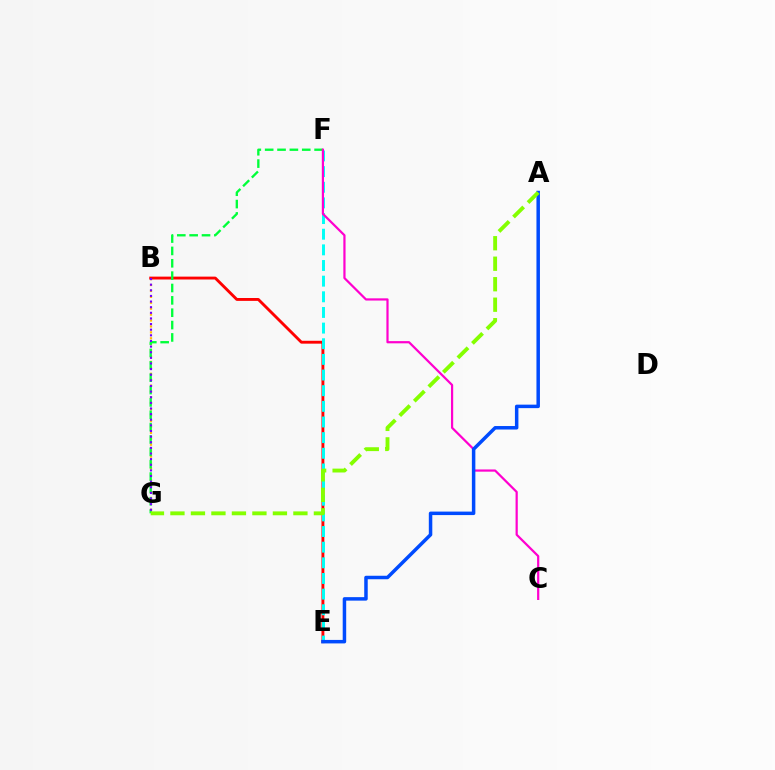{('B', 'G'): [{'color': '#ffbd00', 'line_style': 'dotted', 'thickness': 1.61}, {'color': '#7200ff', 'line_style': 'dotted', 'thickness': 1.53}], ('B', 'E'): [{'color': '#ff0000', 'line_style': 'solid', 'thickness': 2.07}], ('E', 'F'): [{'color': '#00fff6', 'line_style': 'dashed', 'thickness': 2.13}], ('F', 'G'): [{'color': '#00ff39', 'line_style': 'dashed', 'thickness': 1.68}], ('C', 'F'): [{'color': '#ff00cf', 'line_style': 'solid', 'thickness': 1.59}], ('A', 'E'): [{'color': '#004bff', 'line_style': 'solid', 'thickness': 2.51}], ('A', 'G'): [{'color': '#84ff00', 'line_style': 'dashed', 'thickness': 2.78}]}